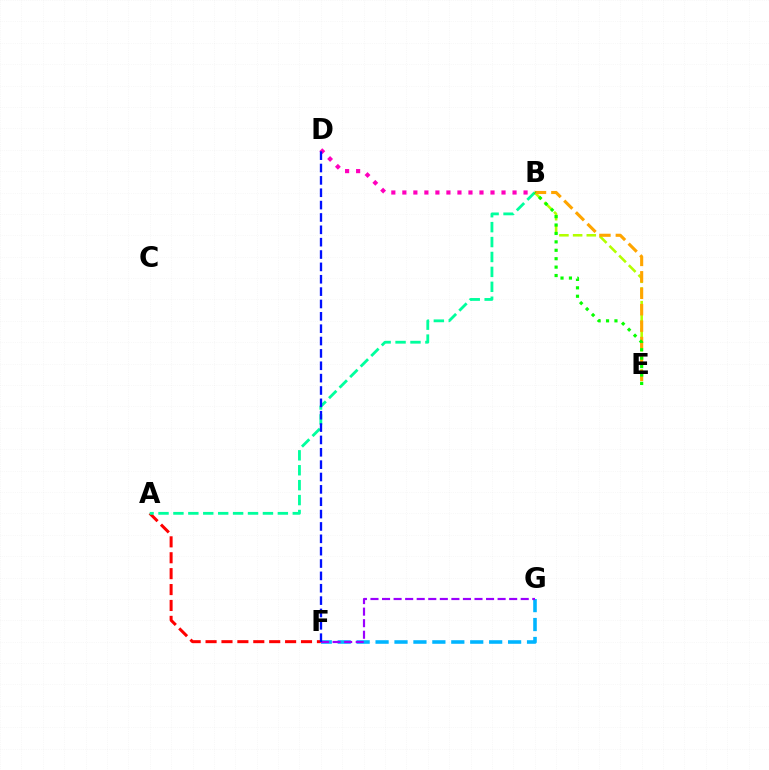{('F', 'G'): [{'color': '#00b5ff', 'line_style': 'dashed', 'thickness': 2.57}, {'color': '#9b00ff', 'line_style': 'dashed', 'thickness': 1.57}], ('A', 'F'): [{'color': '#ff0000', 'line_style': 'dashed', 'thickness': 2.16}], ('B', 'E'): [{'color': '#b3ff00', 'line_style': 'dashed', 'thickness': 1.86}, {'color': '#ffa500', 'line_style': 'dashed', 'thickness': 2.23}, {'color': '#08ff00', 'line_style': 'dotted', 'thickness': 2.29}], ('B', 'D'): [{'color': '#ff00bd', 'line_style': 'dotted', 'thickness': 2.99}], ('A', 'B'): [{'color': '#00ff9d', 'line_style': 'dashed', 'thickness': 2.03}], ('D', 'F'): [{'color': '#0010ff', 'line_style': 'dashed', 'thickness': 1.68}]}